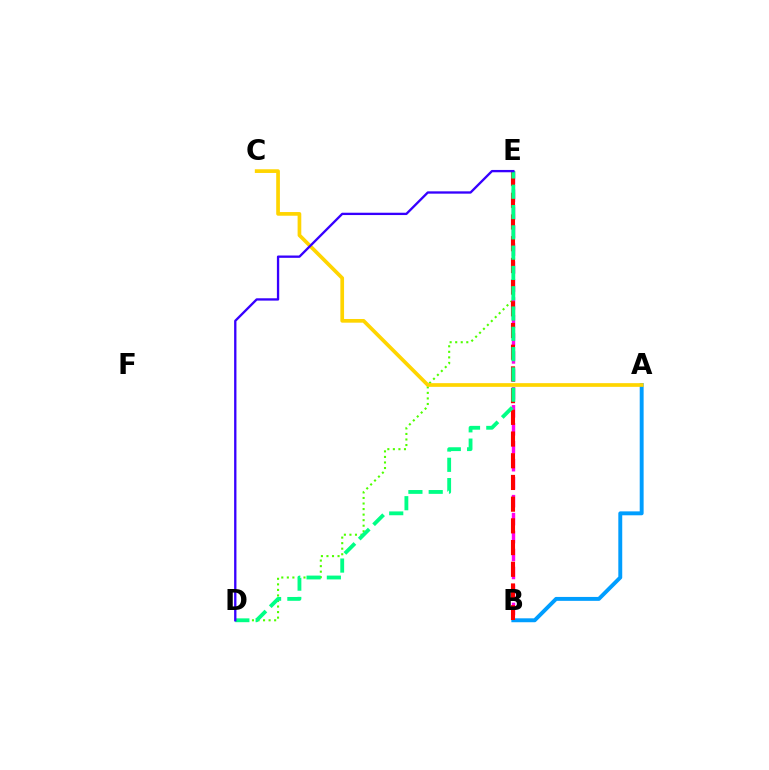{('A', 'B'): [{'color': '#009eff', 'line_style': 'solid', 'thickness': 2.82}], ('D', 'E'): [{'color': '#4fff00', 'line_style': 'dotted', 'thickness': 1.51}, {'color': '#00ff86', 'line_style': 'dashed', 'thickness': 2.76}, {'color': '#3700ff', 'line_style': 'solid', 'thickness': 1.67}], ('B', 'E'): [{'color': '#ff00ed', 'line_style': 'dashed', 'thickness': 2.44}, {'color': '#ff0000', 'line_style': 'dashed', 'thickness': 2.95}], ('A', 'C'): [{'color': '#ffd500', 'line_style': 'solid', 'thickness': 2.66}]}